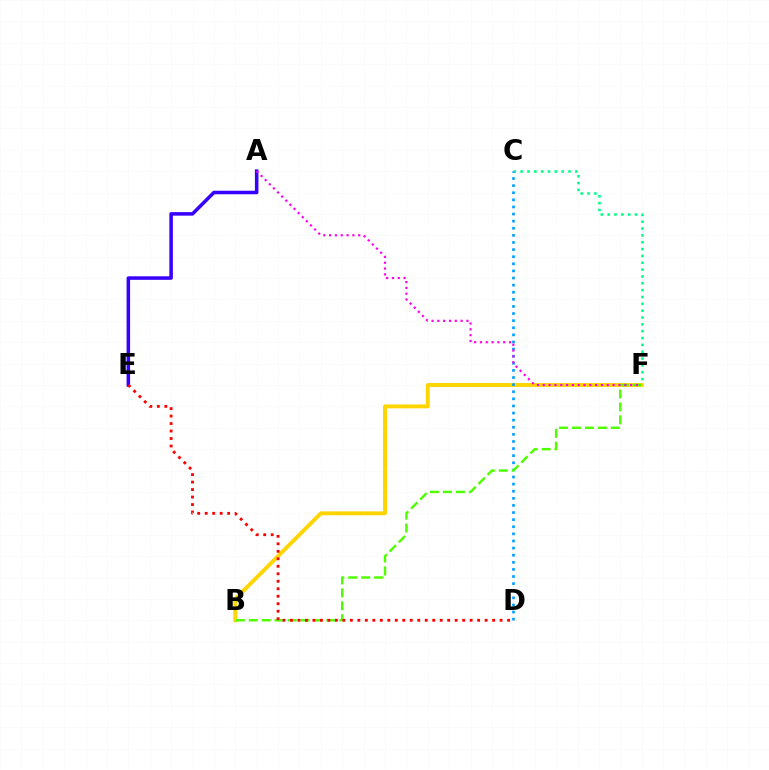{('A', 'E'): [{'color': '#3700ff', 'line_style': 'solid', 'thickness': 2.54}], ('C', 'F'): [{'color': '#00ff86', 'line_style': 'dotted', 'thickness': 1.86}], ('B', 'F'): [{'color': '#ffd500', 'line_style': 'solid', 'thickness': 2.81}, {'color': '#4fff00', 'line_style': 'dashed', 'thickness': 1.76}], ('C', 'D'): [{'color': '#009eff', 'line_style': 'dotted', 'thickness': 1.93}], ('A', 'F'): [{'color': '#ff00ed', 'line_style': 'dotted', 'thickness': 1.58}], ('D', 'E'): [{'color': '#ff0000', 'line_style': 'dotted', 'thickness': 2.03}]}